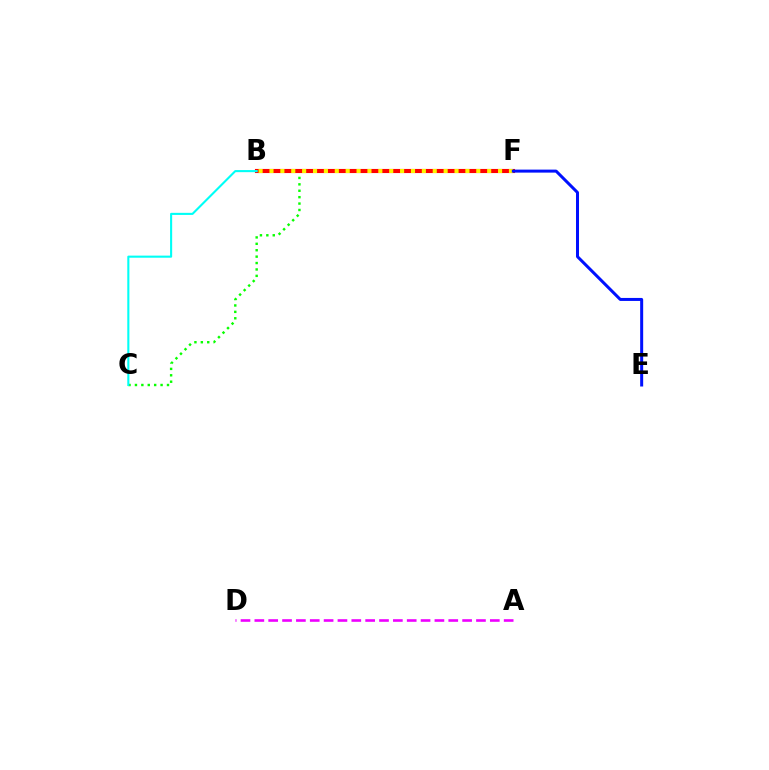{('C', 'F'): [{'color': '#08ff00', 'line_style': 'dotted', 'thickness': 1.74}], ('B', 'F'): [{'color': '#ff0000', 'line_style': 'solid', 'thickness': 2.96}, {'color': '#fcf500', 'line_style': 'dotted', 'thickness': 2.96}], ('A', 'D'): [{'color': '#ee00ff', 'line_style': 'dashed', 'thickness': 1.88}], ('B', 'C'): [{'color': '#00fff6', 'line_style': 'solid', 'thickness': 1.51}], ('E', 'F'): [{'color': '#0010ff', 'line_style': 'solid', 'thickness': 2.16}]}